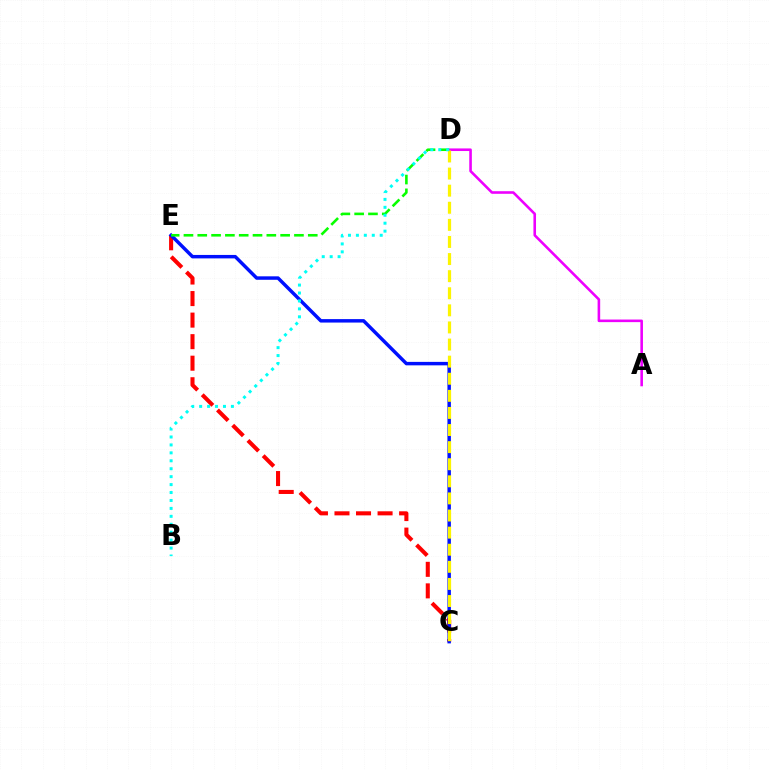{('A', 'D'): [{'color': '#ee00ff', 'line_style': 'solid', 'thickness': 1.87}], ('C', 'E'): [{'color': '#ff0000', 'line_style': 'dashed', 'thickness': 2.93}, {'color': '#0010ff', 'line_style': 'solid', 'thickness': 2.49}], ('D', 'E'): [{'color': '#08ff00', 'line_style': 'dashed', 'thickness': 1.88}], ('C', 'D'): [{'color': '#fcf500', 'line_style': 'dashed', 'thickness': 2.32}], ('B', 'D'): [{'color': '#00fff6', 'line_style': 'dotted', 'thickness': 2.16}]}